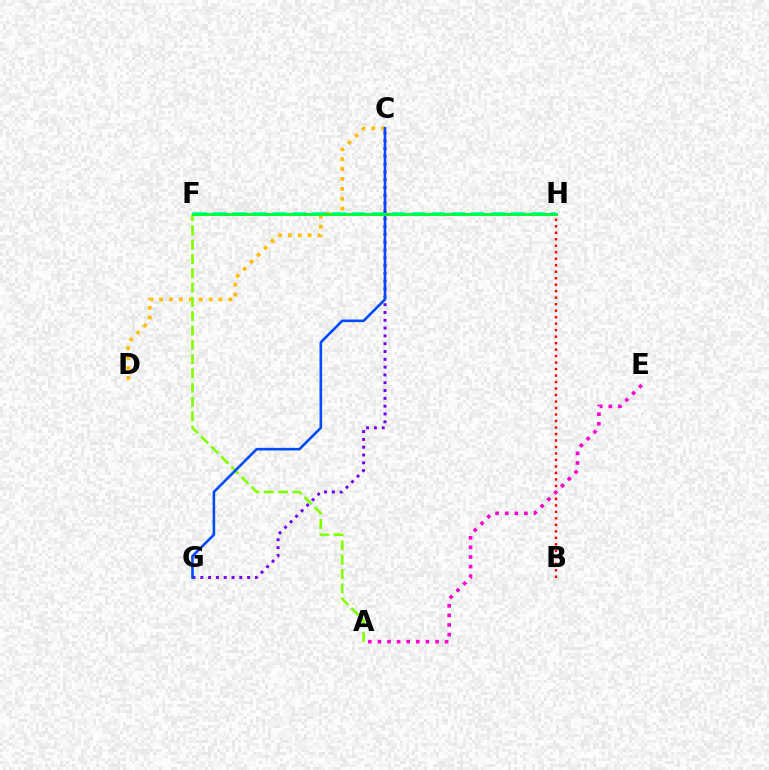{('C', 'G'): [{'color': '#7200ff', 'line_style': 'dotted', 'thickness': 2.12}, {'color': '#004bff', 'line_style': 'solid', 'thickness': 1.87}], ('C', 'D'): [{'color': '#ffbd00', 'line_style': 'dotted', 'thickness': 2.68}], ('B', 'H'): [{'color': '#ff0000', 'line_style': 'dotted', 'thickness': 1.76}], ('A', 'F'): [{'color': '#84ff00', 'line_style': 'dashed', 'thickness': 1.94}], ('F', 'H'): [{'color': '#00fff6', 'line_style': 'dashed', 'thickness': 2.7}, {'color': '#00ff39', 'line_style': 'solid', 'thickness': 2.16}], ('A', 'E'): [{'color': '#ff00cf', 'line_style': 'dotted', 'thickness': 2.61}]}